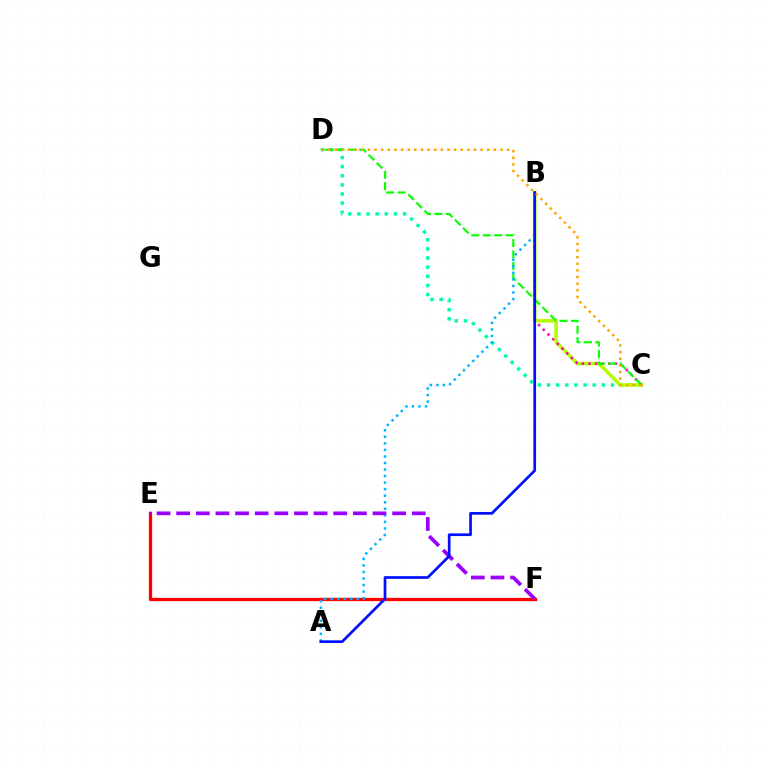{('C', 'D'): [{'color': '#00ff9d', 'line_style': 'dotted', 'thickness': 2.48}, {'color': '#08ff00', 'line_style': 'dashed', 'thickness': 1.55}, {'color': '#ffa500', 'line_style': 'dotted', 'thickness': 1.8}], ('B', 'C'): [{'color': '#b3ff00', 'line_style': 'solid', 'thickness': 2.57}, {'color': '#ff00bd', 'line_style': 'dotted', 'thickness': 1.8}], ('E', 'F'): [{'color': '#ff0000', 'line_style': 'solid', 'thickness': 2.38}, {'color': '#9b00ff', 'line_style': 'dashed', 'thickness': 2.67}], ('A', 'B'): [{'color': '#00b5ff', 'line_style': 'dotted', 'thickness': 1.78}, {'color': '#0010ff', 'line_style': 'solid', 'thickness': 1.94}]}